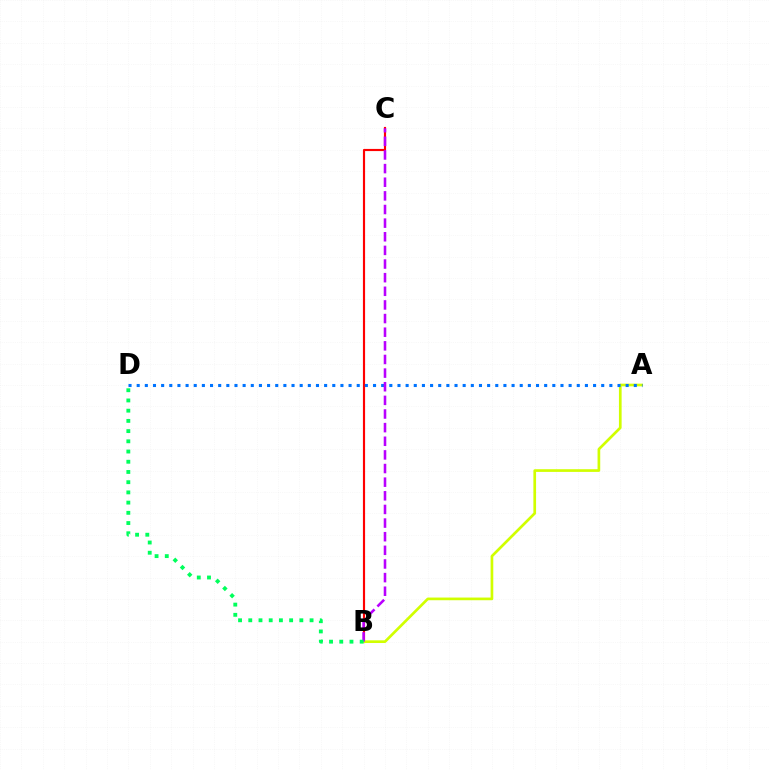{('B', 'C'): [{'color': '#ff0000', 'line_style': 'solid', 'thickness': 1.55}, {'color': '#b900ff', 'line_style': 'dashed', 'thickness': 1.85}], ('A', 'B'): [{'color': '#d1ff00', 'line_style': 'solid', 'thickness': 1.93}], ('A', 'D'): [{'color': '#0074ff', 'line_style': 'dotted', 'thickness': 2.21}], ('B', 'D'): [{'color': '#00ff5c', 'line_style': 'dotted', 'thickness': 2.78}]}